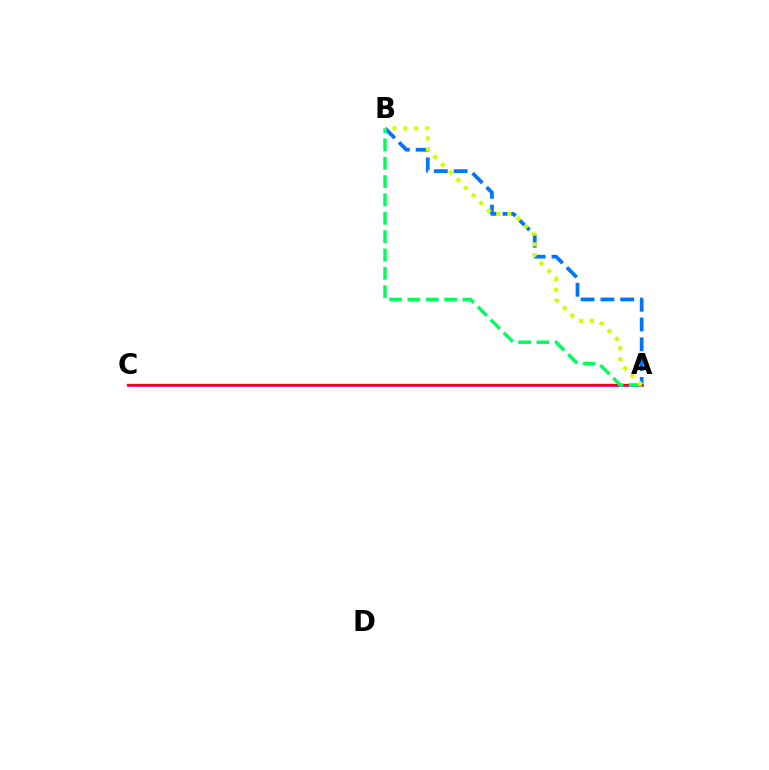{('A', 'B'): [{'color': '#0074ff', 'line_style': 'dashed', 'thickness': 2.69}, {'color': '#00ff5c', 'line_style': 'dashed', 'thickness': 2.49}, {'color': '#d1ff00', 'line_style': 'dotted', 'thickness': 2.95}], ('A', 'C'): [{'color': '#b900ff', 'line_style': 'solid', 'thickness': 1.85}, {'color': '#ff0000', 'line_style': 'solid', 'thickness': 1.69}]}